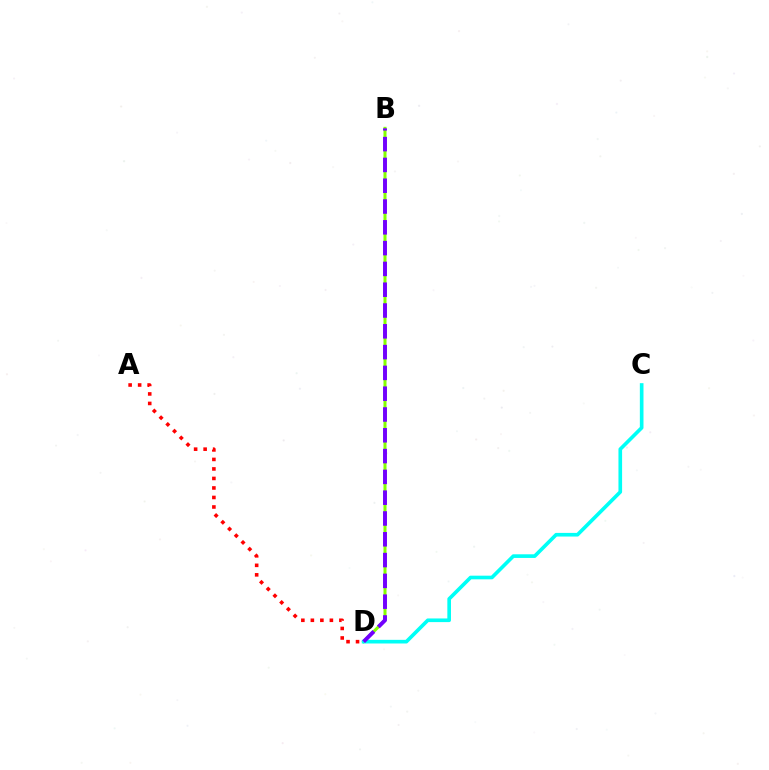{('A', 'D'): [{'color': '#ff0000', 'line_style': 'dotted', 'thickness': 2.58}], ('B', 'D'): [{'color': '#84ff00', 'line_style': 'solid', 'thickness': 2.18}, {'color': '#7200ff', 'line_style': 'dashed', 'thickness': 2.83}], ('C', 'D'): [{'color': '#00fff6', 'line_style': 'solid', 'thickness': 2.63}]}